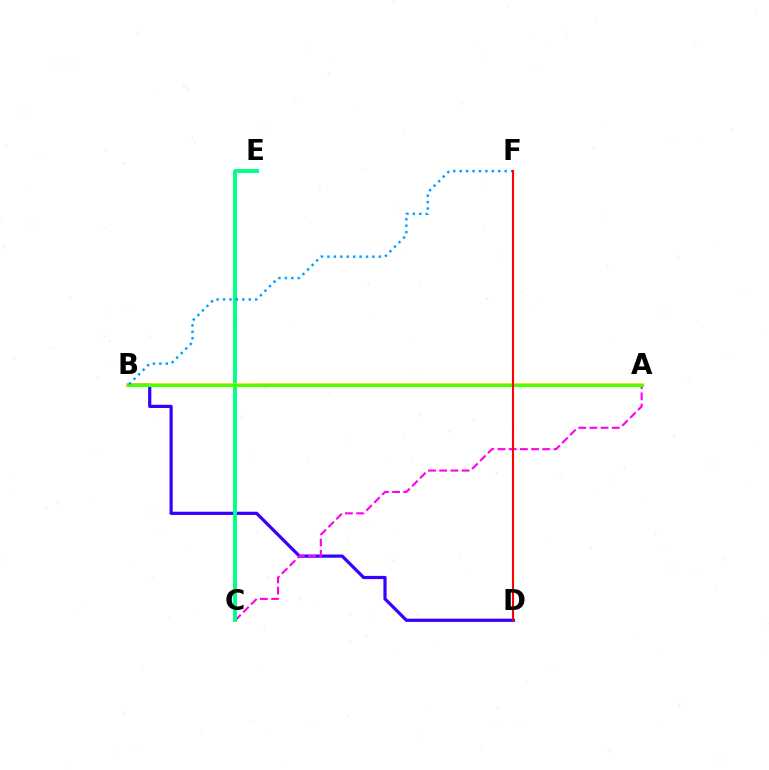{('B', 'D'): [{'color': '#3700ff', 'line_style': 'solid', 'thickness': 2.31}], ('A', 'C'): [{'color': '#ff00ed', 'line_style': 'dashed', 'thickness': 1.52}], ('C', 'E'): [{'color': '#00ff86', 'line_style': 'solid', 'thickness': 2.81}], ('A', 'B'): [{'color': '#ffd500', 'line_style': 'solid', 'thickness': 2.57}, {'color': '#4fff00', 'line_style': 'solid', 'thickness': 2.24}], ('B', 'F'): [{'color': '#009eff', 'line_style': 'dotted', 'thickness': 1.75}], ('D', 'F'): [{'color': '#ff0000', 'line_style': 'solid', 'thickness': 1.5}]}